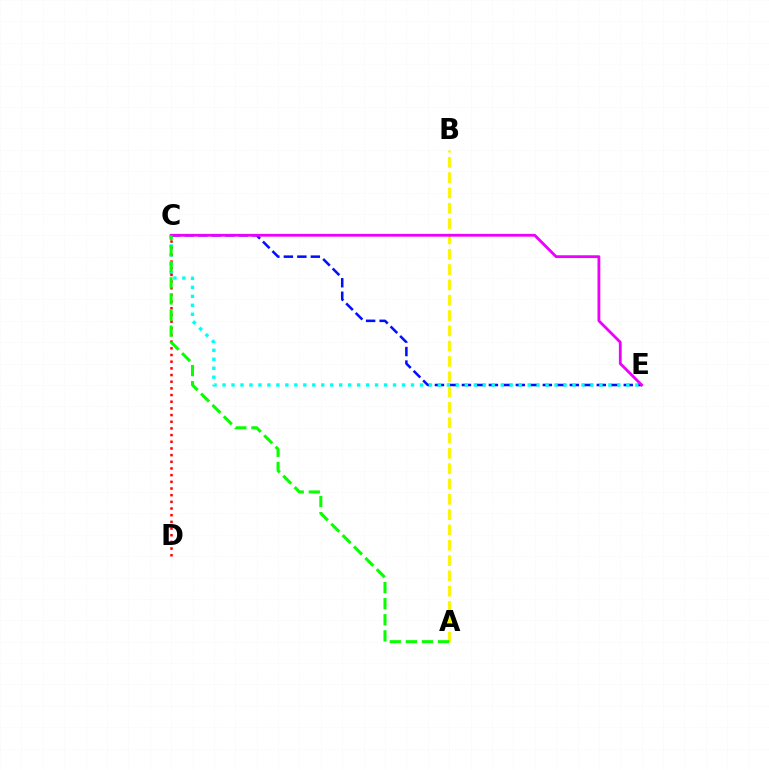{('C', 'E'): [{'color': '#0010ff', 'line_style': 'dashed', 'thickness': 1.83}, {'color': '#00fff6', 'line_style': 'dotted', 'thickness': 2.44}, {'color': '#ee00ff', 'line_style': 'solid', 'thickness': 2.02}], ('A', 'B'): [{'color': '#fcf500', 'line_style': 'dashed', 'thickness': 2.08}], ('C', 'D'): [{'color': '#ff0000', 'line_style': 'dotted', 'thickness': 1.81}], ('A', 'C'): [{'color': '#08ff00', 'line_style': 'dashed', 'thickness': 2.19}]}